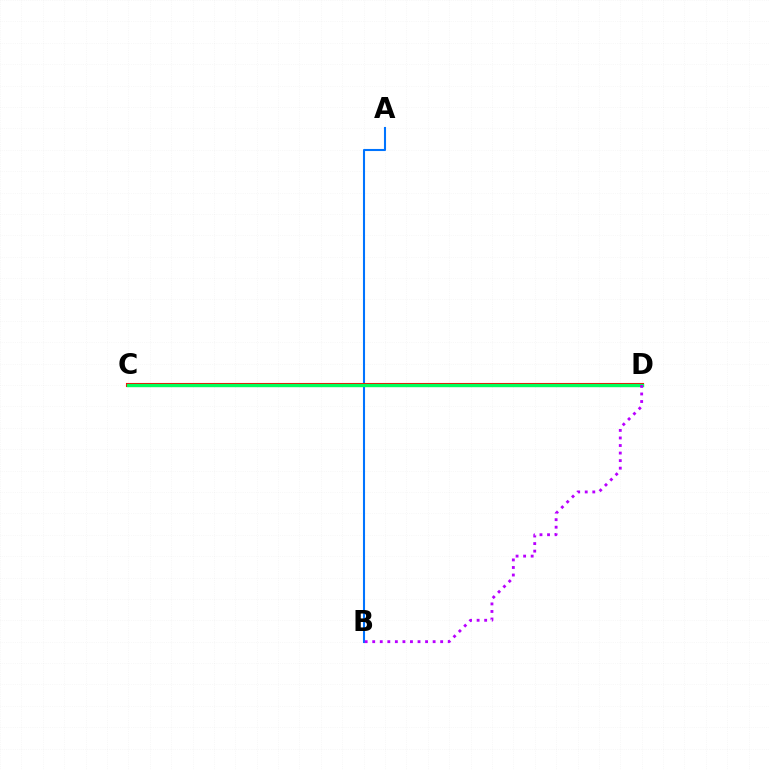{('A', 'B'): [{'color': '#0074ff', 'line_style': 'solid', 'thickness': 1.5}], ('C', 'D'): [{'color': '#d1ff00', 'line_style': 'dotted', 'thickness': 1.61}, {'color': '#ff0000', 'line_style': 'solid', 'thickness': 2.94}, {'color': '#00ff5c', 'line_style': 'solid', 'thickness': 2.4}], ('B', 'D'): [{'color': '#b900ff', 'line_style': 'dotted', 'thickness': 2.05}]}